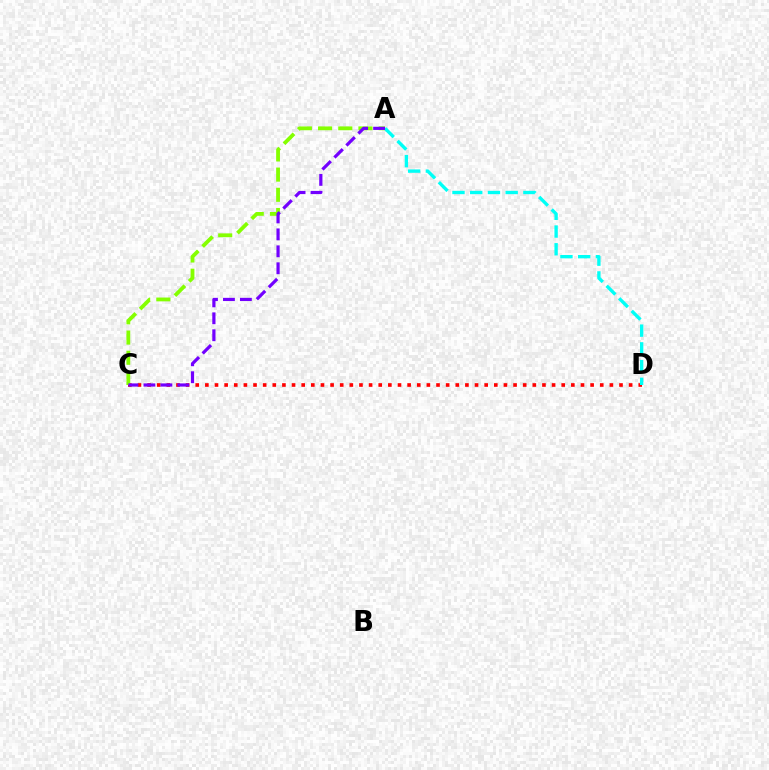{('C', 'D'): [{'color': '#ff0000', 'line_style': 'dotted', 'thickness': 2.62}], ('A', 'D'): [{'color': '#00fff6', 'line_style': 'dashed', 'thickness': 2.41}], ('A', 'C'): [{'color': '#84ff00', 'line_style': 'dashed', 'thickness': 2.74}, {'color': '#7200ff', 'line_style': 'dashed', 'thickness': 2.3}]}